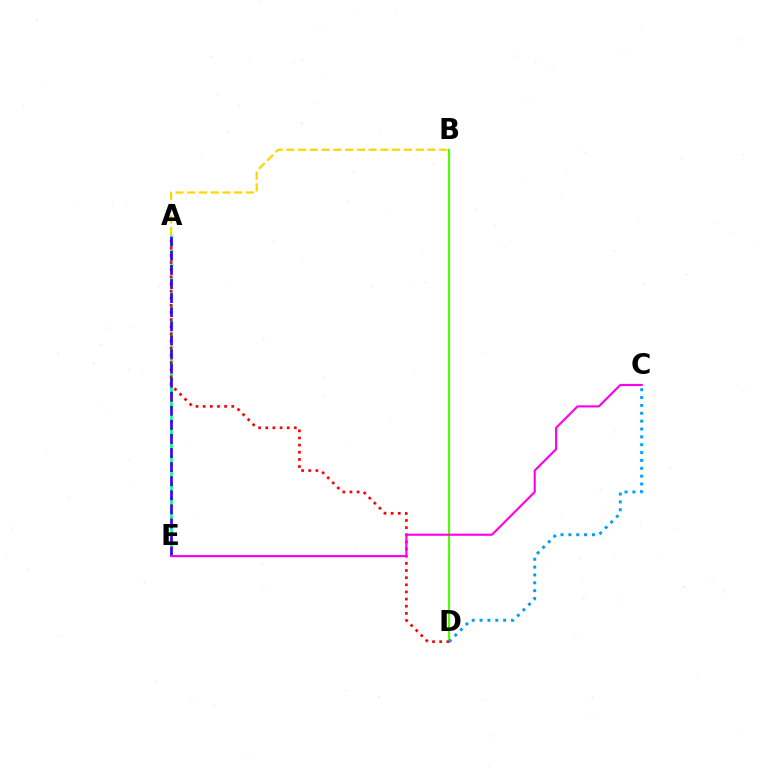{('A', 'E'): [{'color': '#00ff86', 'line_style': 'dashed', 'thickness': 1.87}, {'color': '#3700ff', 'line_style': 'dashed', 'thickness': 1.91}], ('A', 'B'): [{'color': '#ffd500', 'line_style': 'dashed', 'thickness': 1.6}], ('B', 'D'): [{'color': '#4fff00', 'line_style': 'solid', 'thickness': 1.52}], ('A', 'D'): [{'color': '#ff0000', 'line_style': 'dotted', 'thickness': 1.94}], ('C', 'E'): [{'color': '#ff00ed', 'line_style': 'solid', 'thickness': 1.54}], ('C', 'D'): [{'color': '#009eff', 'line_style': 'dotted', 'thickness': 2.13}]}